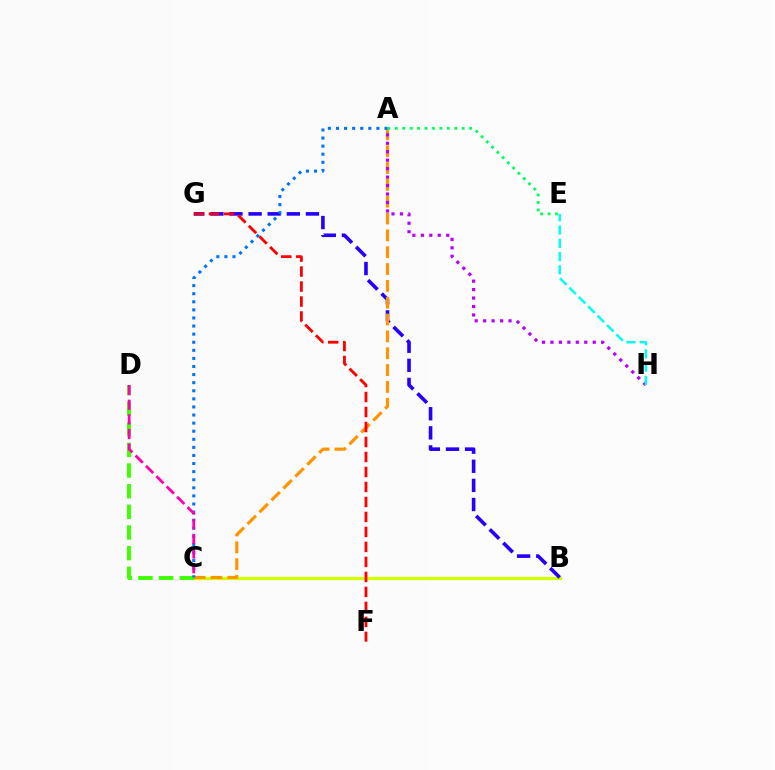{('B', 'C'): [{'color': '#d1ff00', 'line_style': 'solid', 'thickness': 2.33}], ('B', 'G'): [{'color': '#2500ff', 'line_style': 'dashed', 'thickness': 2.6}], ('C', 'D'): [{'color': '#3dff00', 'line_style': 'dashed', 'thickness': 2.81}, {'color': '#ff00ac', 'line_style': 'dashed', 'thickness': 1.99}], ('A', 'C'): [{'color': '#ff9400', 'line_style': 'dashed', 'thickness': 2.29}, {'color': '#0074ff', 'line_style': 'dotted', 'thickness': 2.2}], ('A', 'E'): [{'color': '#00ff5c', 'line_style': 'dotted', 'thickness': 2.02}], ('F', 'G'): [{'color': '#ff0000', 'line_style': 'dashed', 'thickness': 2.04}], ('A', 'H'): [{'color': '#b900ff', 'line_style': 'dotted', 'thickness': 2.3}], ('E', 'H'): [{'color': '#00fff6', 'line_style': 'dashed', 'thickness': 1.8}]}